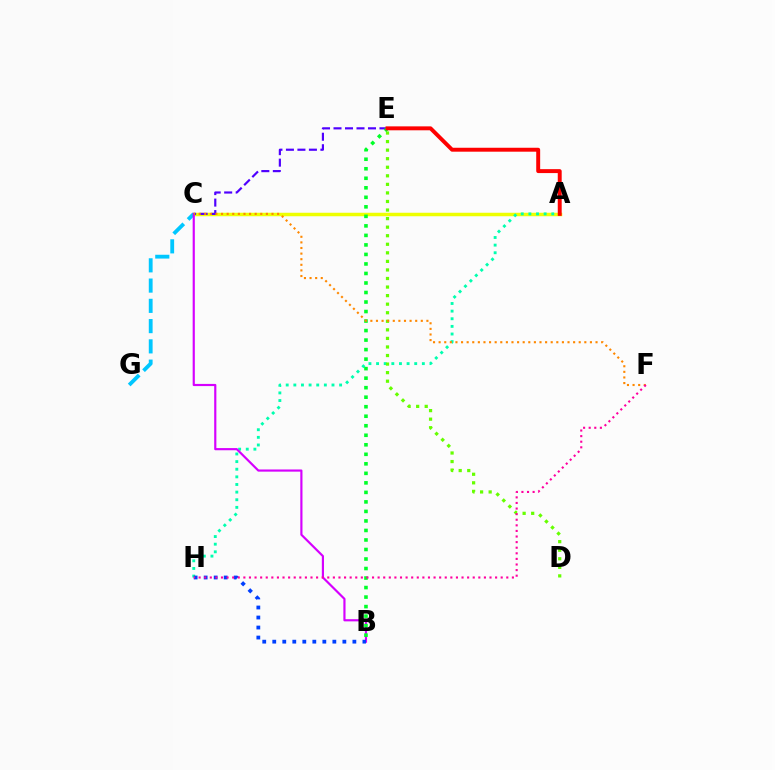{('A', 'C'): [{'color': '#eeff00', 'line_style': 'solid', 'thickness': 2.51}], ('A', 'H'): [{'color': '#00ffaf', 'line_style': 'dotted', 'thickness': 2.07}], ('C', 'G'): [{'color': '#00c7ff', 'line_style': 'dashed', 'thickness': 2.75}], ('D', 'E'): [{'color': '#66ff00', 'line_style': 'dotted', 'thickness': 2.33}], ('B', 'C'): [{'color': '#d600ff', 'line_style': 'solid', 'thickness': 1.56}], ('B', 'H'): [{'color': '#003fff', 'line_style': 'dotted', 'thickness': 2.72}], ('C', 'E'): [{'color': '#4f00ff', 'line_style': 'dashed', 'thickness': 1.56}], ('B', 'E'): [{'color': '#00ff27', 'line_style': 'dotted', 'thickness': 2.59}], ('C', 'F'): [{'color': '#ff8800', 'line_style': 'dotted', 'thickness': 1.52}], ('A', 'E'): [{'color': '#ff0000', 'line_style': 'solid', 'thickness': 2.83}], ('F', 'H'): [{'color': '#ff00a0', 'line_style': 'dotted', 'thickness': 1.52}]}